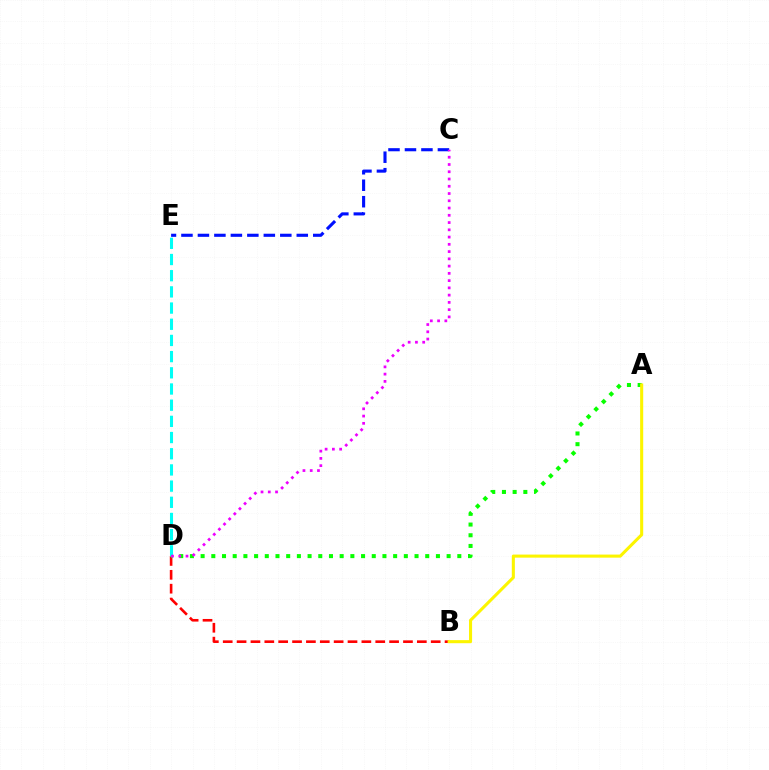{('B', 'D'): [{'color': '#ff0000', 'line_style': 'dashed', 'thickness': 1.88}], ('C', 'E'): [{'color': '#0010ff', 'line_style': 'dashed', 'thickness': 2.24}], ('A', 'D'): [{'color': '#08ff00', 'line_style': 'dotted', 'thickness': 2.91}], ('A', 'B'): [{'color': '#fcf500', 'line_style': 'solid', 'thickness': 2.21}], ('D', 'E'): [{'color': '#00fff6', 'line_style': 'dashed', 'thickness': 2.2}], ('C', 'D'): [{'color': '#ee00ff', 'line_style': 'dotted', 'thickness': 1.97}]}